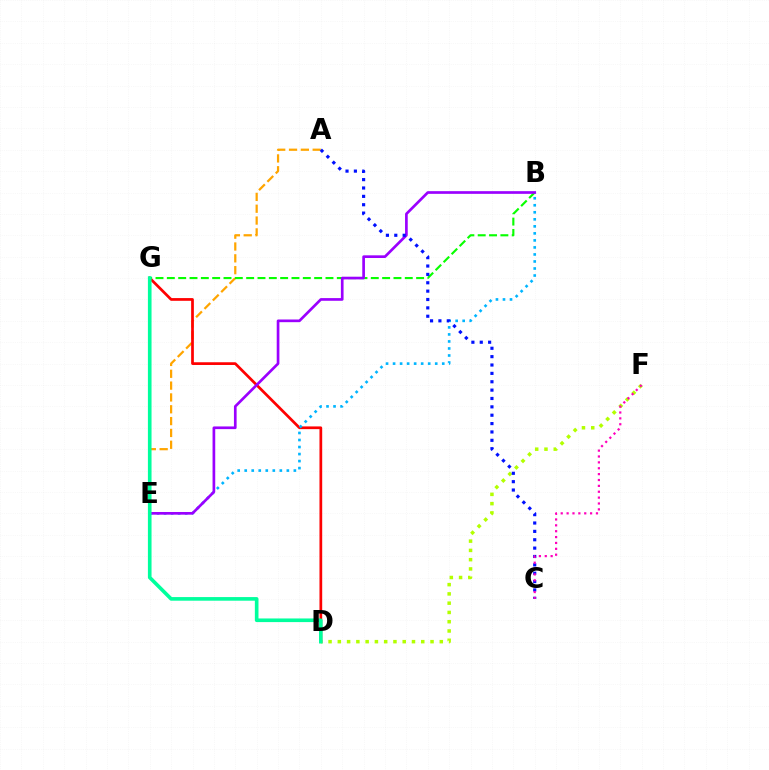{('A', 'E'): [{'color': '#ffa500', 'line_style': 'dashed', 'thickness': 1.61}], ('D', 'F'): [{'color': '#b3ff00', 'line_style': 'dotted', 'thickness': 2.52}], ('D', 'G'): [{'color': '#ff0000', 'line_style': 'solid', 'thickness': 1.96}, {'color': '#00ff9d', 'line_style': 'solid', 'thickness': 2.62}], ('B', 'G'): [{'color': '#08ff00', 'line_style': 'dashed', 'thickness': 1.54}], ('B', 'E'): [{'color': '#00b5ff', 'line_style': 'dotted', 'thickness': 1.91}, {'color': '#9b00ff', 'line_style': 'solid', 'thickness': 1.93}], ('A', 'C'): [{'color': '#0010ff', 'line_style': 'dotted', 'thickness': 2.27}], ('C', 'F'): [{'color': '#ff00bd', 'line_style': 'dotted', 'thickness': 1.6}]}